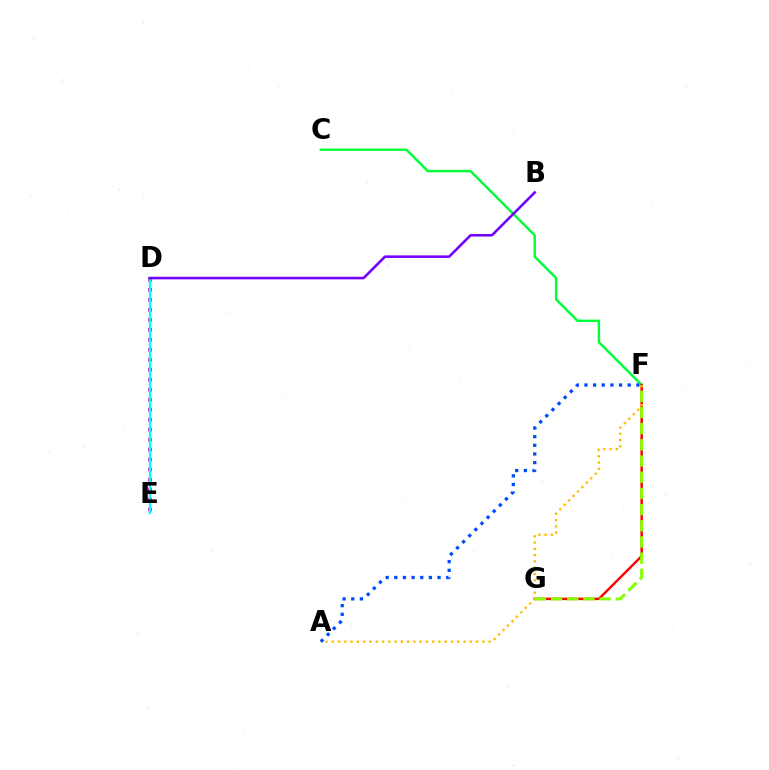{('C', 'F'): [{'color': '#00ff39', 'line_style': 'solid', 'thickness': 1.75}], ('D', 'E'): [{'color': '#ff00cf', 'line_style': 'dotted', 'thickness': 2.71}, {'color': '#00fff6', 'line_style': 'solid', 'thickness': 1.65}], ('F', 'G'): [{'color': '#ff0000', 'line_style': 'solid', 'thickness': 1.78}, {'color': '#84ff00', 'line_style': 'dashed', 'thickness': 2.2}], ('A', 'F'): [{'color': '#ffbd00', 'line_style': 'dotted', 'thickness': 1.7}, {'color': '#004bff', 'line_style': 'dotted', 'thickness': 2.35}], ('B', 'D'): [{'color': '#7200ff', 'line_style': 'solid', 'thickness': 1.85}]}